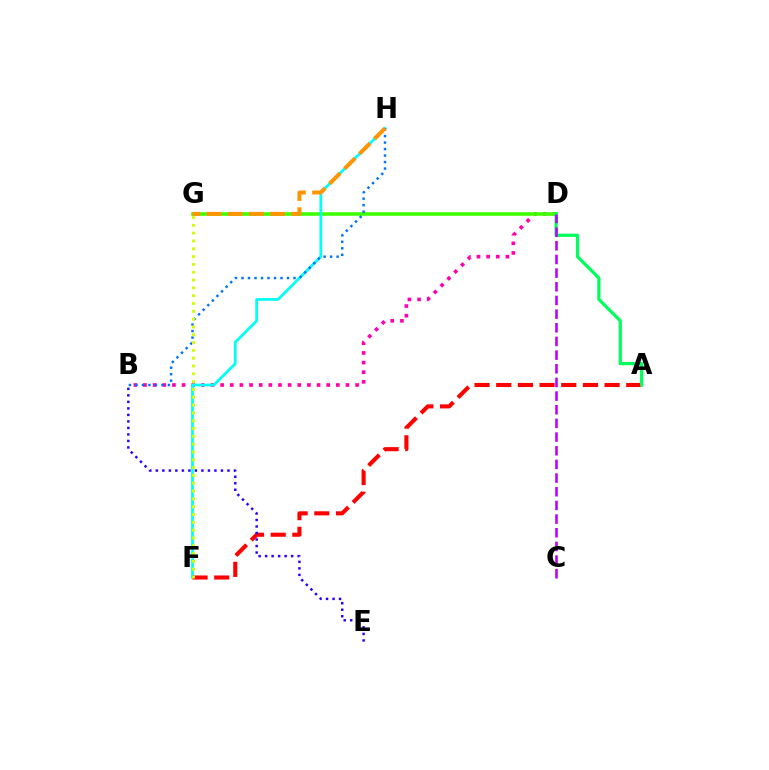{('B', 'D'): [{'color': '#ff00ac', 'line_style': 'dotted', 'thickness': 2.62}], ('D', 'G'): [{'color': '#3dff00', 'line_style': 'solid', 'thickness': 2.58}], ('F', 'H'): [{'color': '#00fff6', 'line_style': 'solid', 'thickness': 1.99}], ('B', 'H'): [{'color': '#0074ff', 'line_style': 'dotted', 'thickness': 1.77}], ('A', 'F'): [{'color': '#ff0000', 'line_style': 'dashed', 'thickness': 2.94}], ('B', 'E'): [{'color': '#2500ff', 'line_style': 'dotted', 'thickness': 1.77}], ('G', 'H'): [{'color': '#ff9400', 'line_style': 'dashed', 'thickness': 2.87}], ('F', 'G'): [{'color': '#d1ff00', 'line_style': 'dotted', 'thickness': 2.12}], ('A', 'D'): [{'color': '#00ff5c', 'line_style': 'solid', 'thickness': 2.32}], ('C', 'D'): [{'color': '#b900ff', 'line_style': 'dashed', 'thickness': 1.86}]}